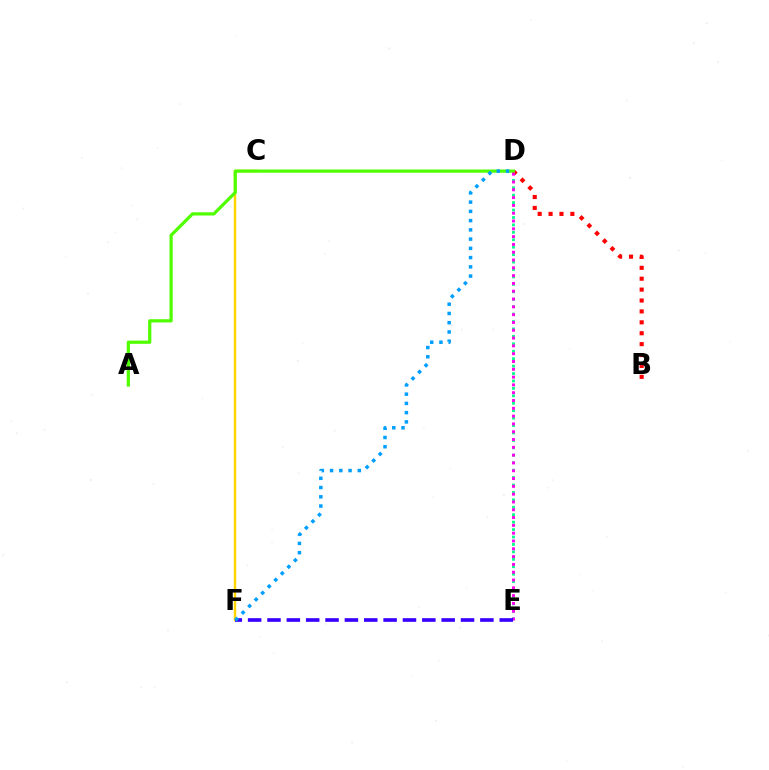{('D', 'E'): [{'color': '#00ff86', 'line_style': 'dotted', 'thickness': 2.02}, {'color': '#ff00ed', 'line_style': 'dotted', 'thickness': 2.12}], ('B', 'D'): [{'color': '#ff0000', 'line_style': 'dotted', 'thickness': 2.96}], ('C', 'F'): [{'color': '#ffd500', 'line_style': 'solid', 'thickness': 1.77}], ('A', 'D'): [{'color': '#4fff00', 'line_style': 'solid', 'thickness': 2.32}], ('E', 'F'): [{'color': '#3700ff', 'line_style': 'dashed', 'thickness': 2.63}], ('D', 'F'): [{'color': '#009eff', 'line_style': 'dotted', 'thickness': 2.51}]}